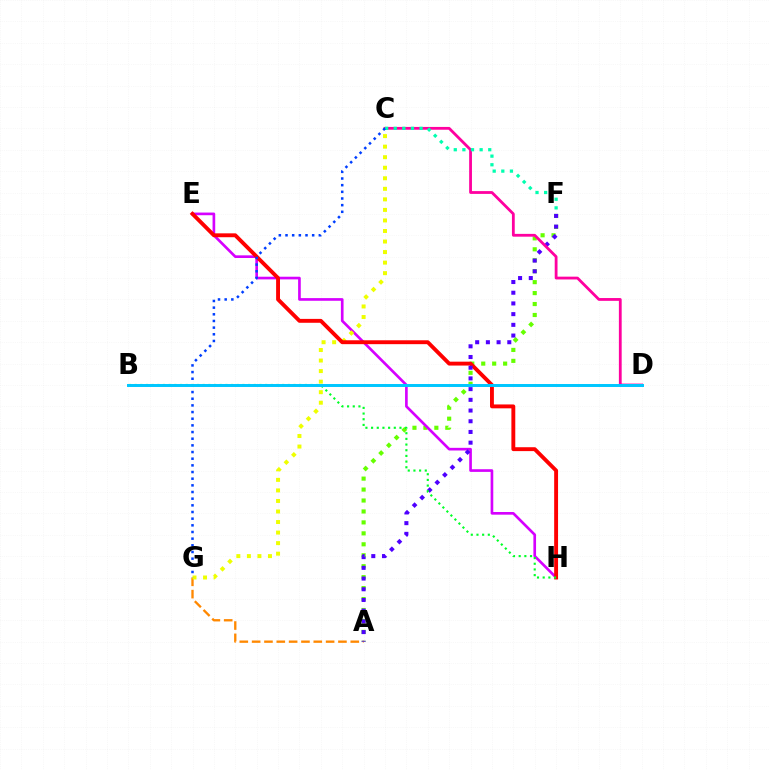{('A', 'F'): [{'color': '#66ff00', 'line_style': 'dotted', 'thickness': 2.97}, {'color': '#4f00ff', 'line_style': 'dotted', 'thickness': 2.91}], ('E', 'H'): [{'color': '#d600ff', 'line_style': 'solid', 'thickness': 1.92}, {'color': '#ff0000', 'line_style': 'solid', 'thickness': 2.8}], ('A', 'G'): [{'color': '#ff8800', 'line_style': 'dashed', 'thickness': 1.67}], ('C', 'G'): [{'color': '#eeff00', 'line_style': 'dotted', 'thickness': 2.86}, {'color': '#003fff', 'line_style': 'dotted', 'thickness': 1.81}], ('C', 'D'): [{'color': '#ff00a0', 'line_style': 'solid', 'thickness': 2.02}], ('C', 'F'): [{'color': '#00ffaf', 'line_style': 'dotted', 'thickness': 2.34}], ('B', 'H'): [{'color': '#00ff27', 'line_style': 'dotted', 'thickness': 1.54}], ('B', 'D'): [{'color': '#00c7ff', 'line_style': 'solid', 'thickness': 2.14}]}